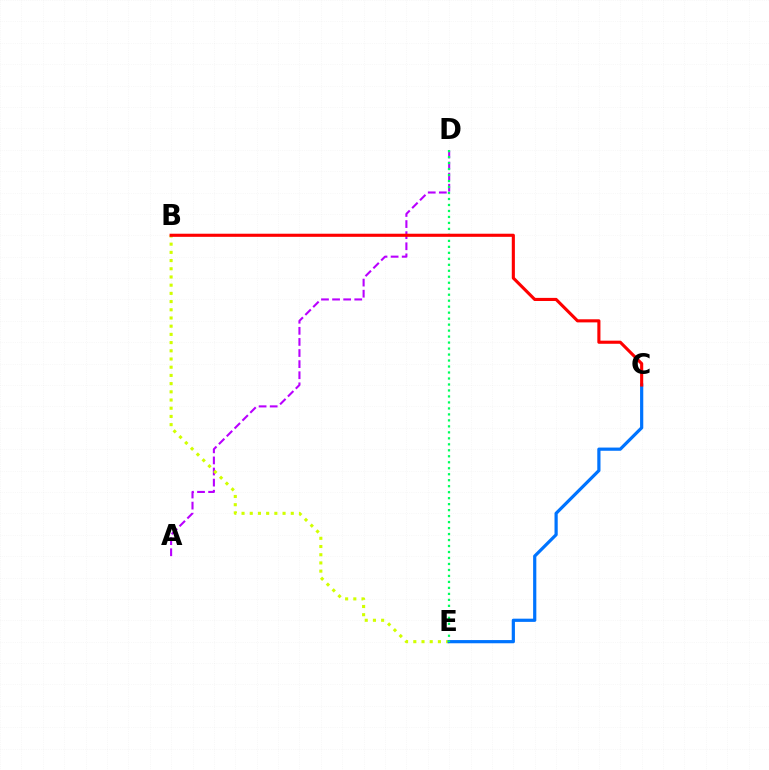{('A', 'D'): [{'color': '#b900ff', 'line_style': 'dashed', 'thickness': 1.51}], ('B', 'E'): [{'color': '#d1ff00', 'line_style': 'dotted', 'thickness': 2.23}], ('C', 'E'): [{'color': '#0074ff', 'line_style': 'solid', 'thickness': 2.31}], ('D', 'E'): [{'color': '#00ff5c', 'line_style': 'dotted', 'thickness': 1.63}], ('B', 'C'): [{'color': '#ff0000', 'line_style': 'solid', 'thickness': 2.24}]}